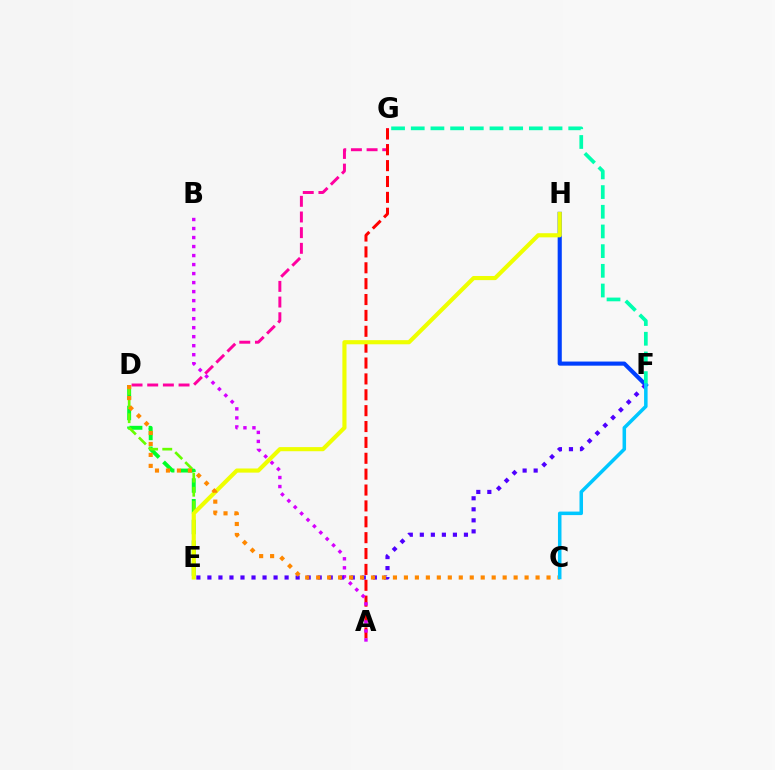{('D', 'G'): [{'color': '#ff00a0', 'line_style': 'dashed', 'thickness': 2.13}], ('F', 'H'): [{'color': '#003fff', 'line_style': 'solid', 'thickness': 2.97}], ('A', 'G'): [{'color': '#ff0000', 'line_style': 'dashed', 'thickness': 2.16}], ('D', 'E'): [{'color': '#00ff27', 'line_style': 'dashed', 'thickness': 2.82}, {'color': '#66ff00', 'line_style': 'dashed', 'thickness': 1.92}], ('F', 'G'): [{'color': '#00ffaf', 'line_style': 'dashed', 'thickness': 2.67}], ('A', 'B'): [{'color': '#d600ff', 'line_style': 'dotted', 'thickness': 2.45}], ('E', 'F'): [{'color': '#4f00ff', 'line_style': 'dotted', 'thickness': 3.0}], ('E', 'H'): [{'color': '#eeff00', 'line_style': 'solid', 'thickness': 2.97}], ('C', 'D'): [{'color': '#ff8800', 'line_style': 'dotted', 'thickness': 2.98}], ('C', 'F'): [{'color': '#00c7ff', 'line_style': 'solid', 'thickness': 2.53}]}